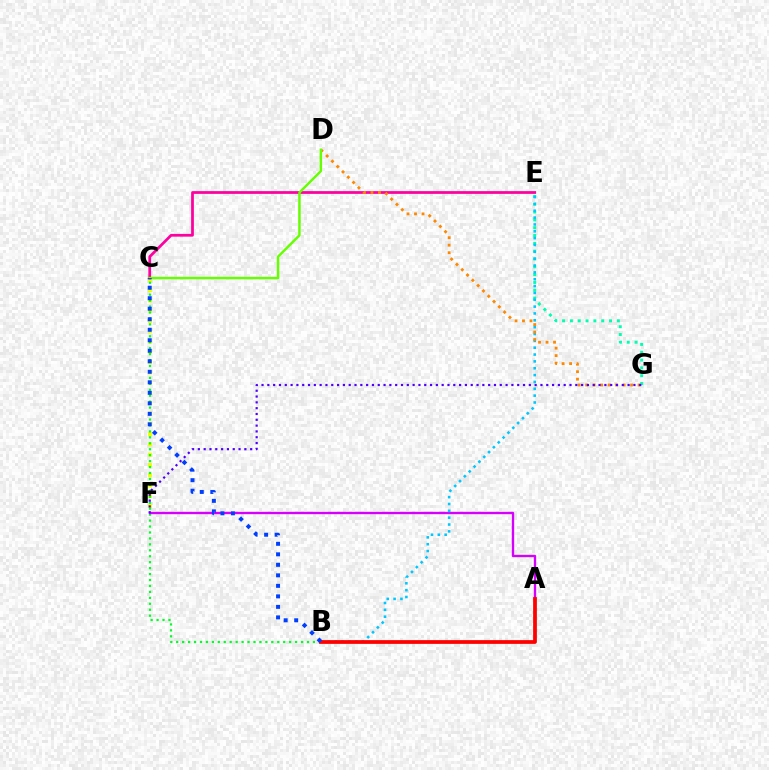{('C', 'F'): [{'color': '#eeff00', 'line_style': 'dotted', 'thickness': 2.79}], ('B', 'C'): [{'color': '#00ff27', 'line_style': 'dotted', 'thickness': 1.62}, {'color': '#003fff', 'line_style': 'dotted', 'thickness': 2.86}], ('A', 'F'): [{'color': '#d600ff', 'line_style': 'solid', 'thickness': 1.68}], ('E', 'G'): [{'color': '#00ffaf', 'line_style': 'dotted', 'thickness': 2.12}], ('B', 'E'): [{'color': '#00c7ff', 'line_style': 'dotted', 'thickness': 1.86}], ('C', 'E'): [{'color': '#ff00a0', 'line_style': 'solid', 'thickness': 1.98}], ('D', 'G'): [{'color': '#ff8800', 'line_style': 'dotted', 'thickness': 2.04}], ('F', 'G'): [{'color': '#4f00ff', 'line_style': 'dotted', 'thickness': 1.58}], ('C', 'D'): [{'color': '#66ff00', 'line_style': 'solid', 'thickness': 1.78}], ('A', 'B'): [{'color': '#ff0000', 'line_style': 'solid', 'thickness': 2.7}]}